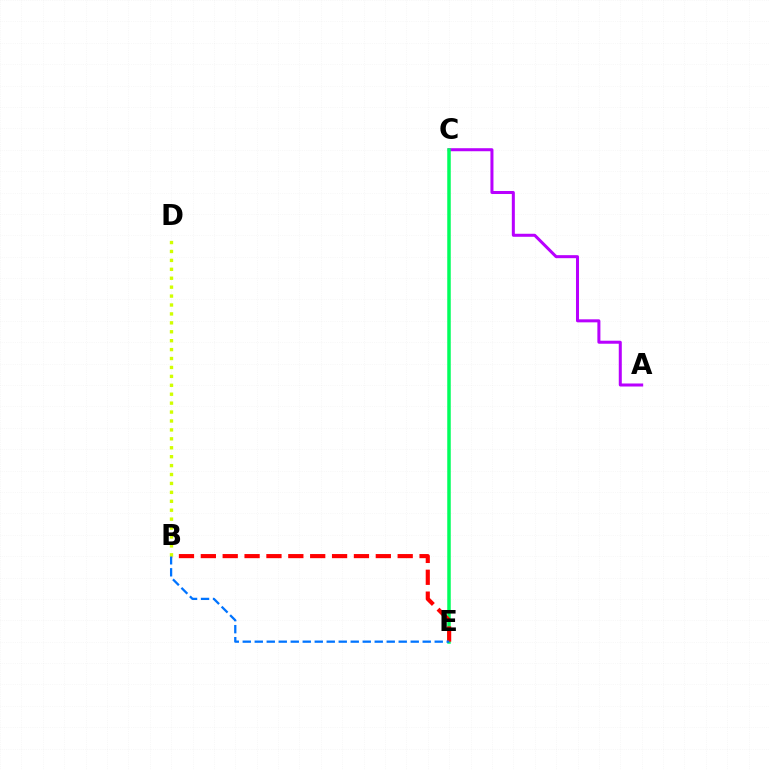{('A', 'C'): [{'color': '#b900ff', 'line_style': 'solid', 'thickness': 2.18}], ('C', 'E'): [{'color': '#00ff5c', 'line_style': 'solid', 'thickness': 2.52}], ('B', 'E'): [{'color': '#ff0000', 'line_style': 'dashed', 'thickness': 2.97}, {'color': '#0074ff', 'line_style': 'dashed', 'thickness': 1.63}], ('B', 'D'): [{'color': '#d1ff00', 'line_style': 'dotted', 'thickness': 2.42}]}